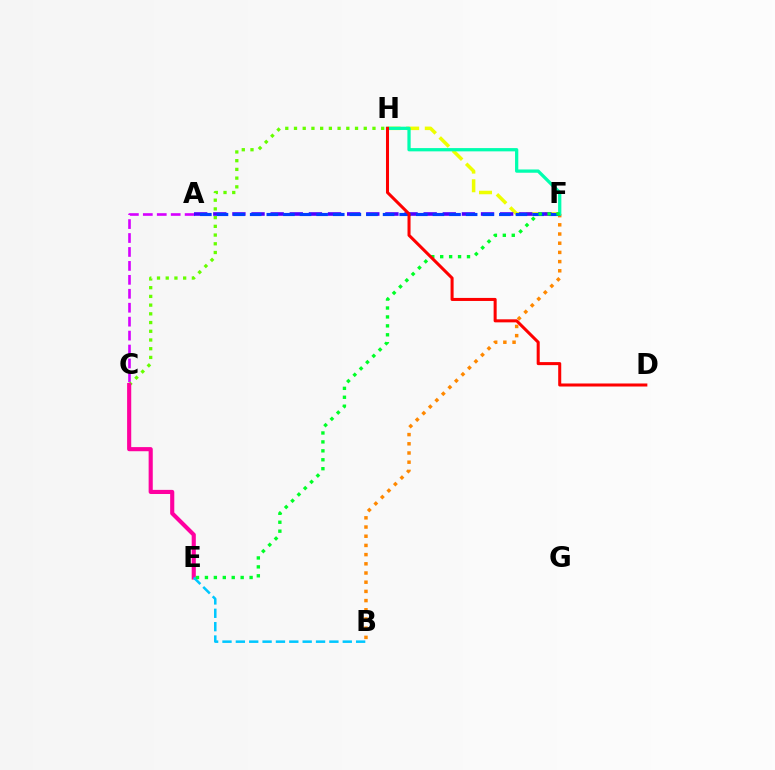{('F', 'H'): [{'color': '#eeff00', 'line_style': 'dashed', 'thickness': 2.53}, {'color': '#00ffaf', 'line_style': 'solid', 'thickness': 2.35}], ('B', 'F'): [{'color': '#ff8800', 'line_style': 'dotted', 'thickness': 2.5}], ('A', 'C'): [{'color': '#d600ff', 'line_style': 'dashed', 'thickness': 1.89}], ('C', 'H'): [{'color': '#66ff00', 'line_style': 'dotted', 'thickness': 2.37}], ('A', 'F'): [{'color': '#4f00ff', 'line_style': 'dashed', 'thickness': 2.6}, {'color': '#003fff', 'line_style': 'dashed', 'thickness': 2.26}], ('C', 'E'): [{'color': '#ff00a0', 'line_style': 'solid', 'thickness': 2.97}], ('B', 'E'): [{'color': '#00c7ff', 'line_style': 'dashed', 'thickness': 1.82}], ('E', 'F'): [{'color': '#00ff27', 'line_style': 'dotted', 'thickness': 2.43}], ('D', 'H'): [{'color': '#ff0000', 'line_style': 'solid', 'thickness': 2.19}]}